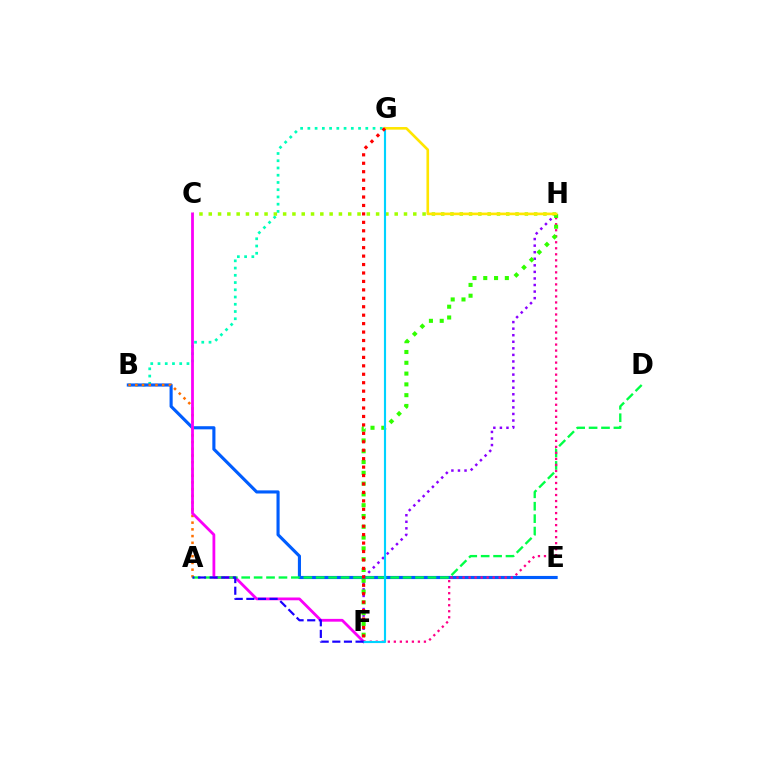{('B', 'G'): [{'color': '#00ffbb', 'line_style': 'dotted', 'thickness': 1.97}], ('F', 'H'): [{'color': '#8a00ff', 'line_style': 'dotted', 'thickness': 1.78}, {'color': '#ff0088', 'line_style': 'dotted', 'thickness': 1.64}, {'color': '#31ff00', 'line_style': 'dotted', 'thickness': 2.93}], ('C', 'H'): [{'color': '#a2ff00', 'line_style': 'dotted', 'thickness': 2.53}], ('B', 'E'): [{'color': '#005dff', 'line_style': 'solid', 'thickness': 2.25}], ('A', 'B'): [{'color': '#ff7000', 'line_style': 'dotted', 'thickness': 1.82}], ('C', 'F'): [{'color': '#fa00f9', 'line_style': 'solid', 'thickness': 2.01}], ('A', 'D'): [{'color': '#00ff45', 'line_style': 'dashed', 'thickness': 1.69}], ('F', 'G'): [{'color': '#00d3ff', 'line_style': 'solid', 'thickness': 1.54}, {'color': '#ff0000', 'line_style': 'dotted', 'thickness': 2.29}], ('A', 'F'): [{'color': '#1900ff', 'line_style': 'dashed', 'thickness': 1.58}], ('G', 'H'): [{'color': '#ffe600', 'line_style': 'solid', 'thickness': 1.9}]}